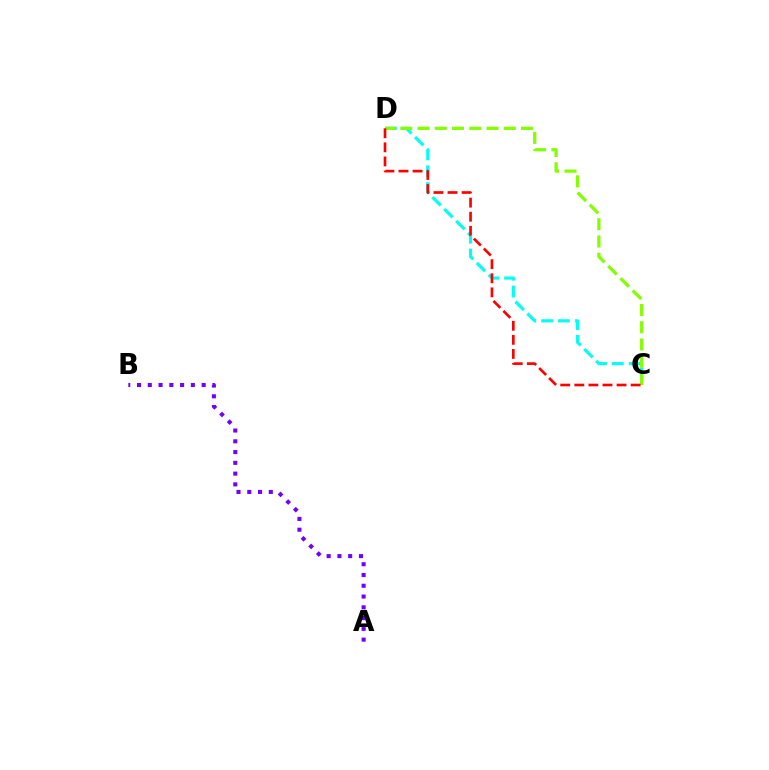{('C', 'D'): [{'color': '#00fff6', 'line_style': 'dashed', 'thickness': 2.29}, {'color': '#84ff00', 'line_style': 'dashed', 'thickness': 2.34}, {'color': '#ff0000', 'line_style': 'dashed', 'thickness': 1.91}], ('A', 'B'): [{'color': '#7200ff', 'line_style': 'dotted', 'thickness': 2.93}]}